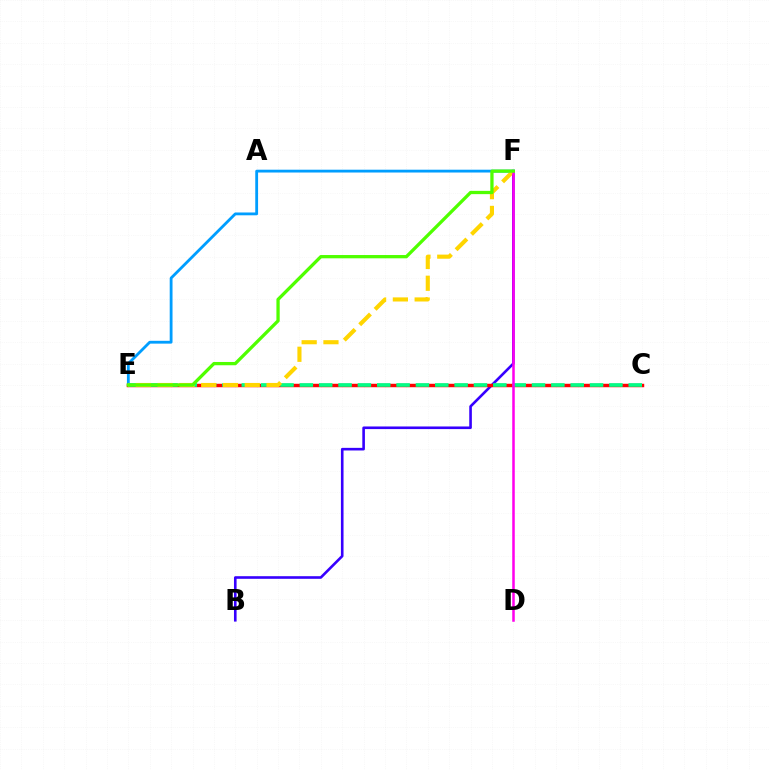{('B', 'F'): [{'color': '#3700ff', 'line_style': 'solid', 'thickness': 1.88}], ('E', 'F'): [{'color': '#009eff', 'line_style': 'solid', 'thickness': 2.03}, {'color': '#ffd500', 'line_style': 'dashed', 'thickness': 2.96}, {'color': '#4fff00', 'line_style': 'solid', 'thickness': 2.36}], ('C', 'E'): [{'color': '#ff0000', 'line_style': 'solid', 'thickness': 2.49}, {'color': '#00ff86', 'line_style': 'dashed', 'thickness': 2.63}], ('D', 'F'): [{'color': '#ff00ed', 'line_style': 'solid', 'thickness': 1.82}]}